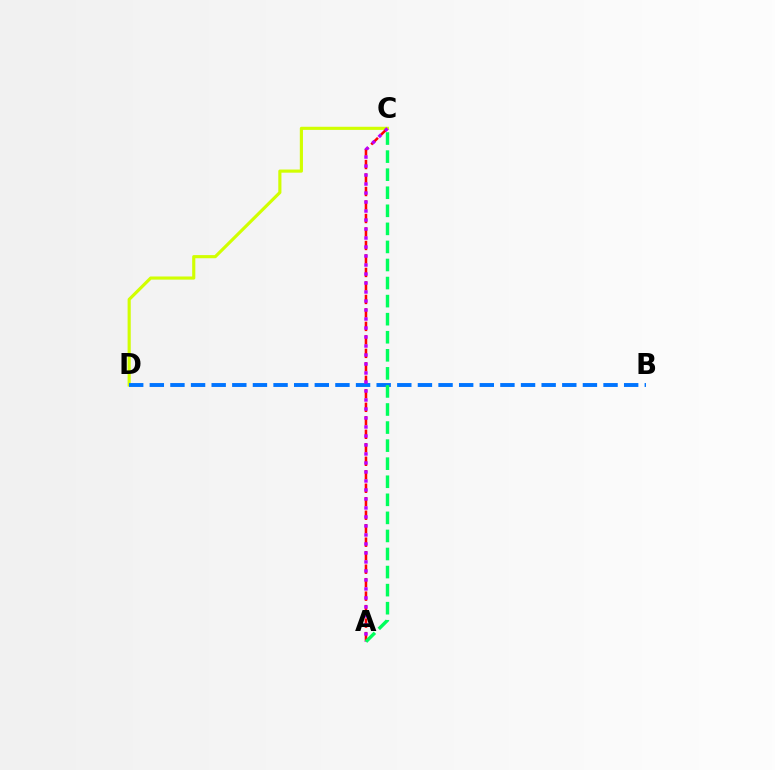{('A', 'C'): [{'color': '#ff0000', 'line_style': 'dashed', 'thickness': 1.83}, {'color': '#b900ff', 'line_style': 'dotted', 'thickness': 2.44}, {'color': '#00ff5c', 'line_style': 'dashed', 'thickness': 2.45}], ('C', 'D'): [{'color': '#d1ff00', 'line_style': 'solid', 'thickness': 2.26}], ('B', 'D'): [{'color': '#0074ff', 'line_style': 'dashed', 'thickness': 2.8}]}